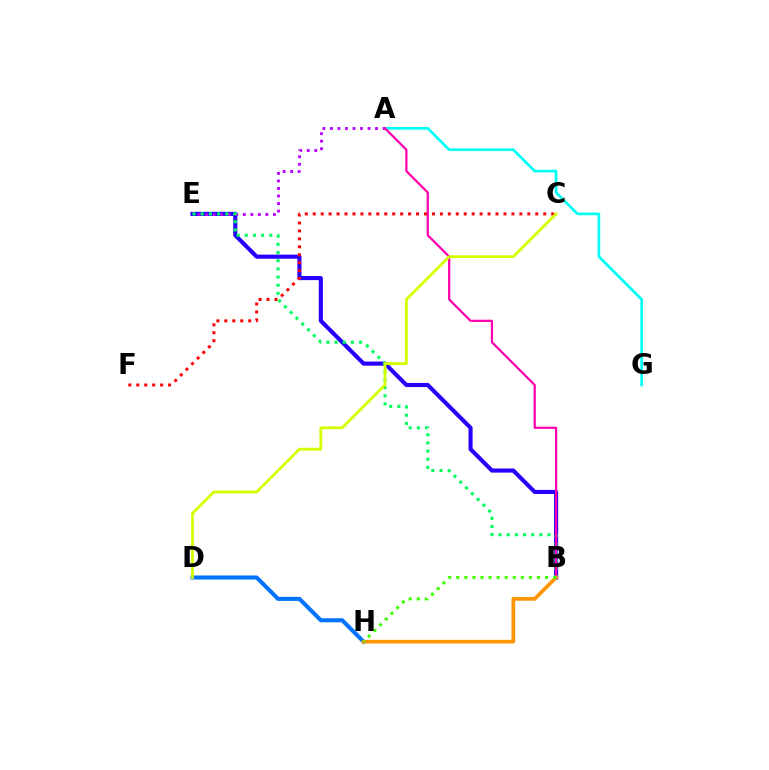{('B', 'E'): [{'color': '#2500ff', 'line_style': 'solid', 'thickness': 2.96}, {'color': '#00ff5c', 'line_style': 'dotted', 'thickness': 2.22}], ('A', 'G'): [{'color': '#00fff6', 'line_style': 'solid', 'thickness': 1.94}], ('A', 'E'): [{'color': '#b900ff', 'line_style': 'dotted', 'thickness': 2.04}], ('C', 'F'): [{'color': '#ff0000', 'line_style': 'dotted', 'thickness': 2.16}], ('D', 'H'): [{'color': '#0074ff', 'line_style': 'solid', 'thickness': 2.92}], ('A', 'B'): [{'color': '#ff00ac', 'line_style': 'solid', 'thickness': 1.61}], ('B', 'H'): [{'color': '#ff9400', 'line_style': 'solid', 'thickness': 2.64}, {'color': '#3dff00', 'line_style': 'dotted', 'thickness': 2.19}], ('C', 'D'): [{'color': '#d1ff00', 'line_style': 'solid', 'thickness': 1.99}]}